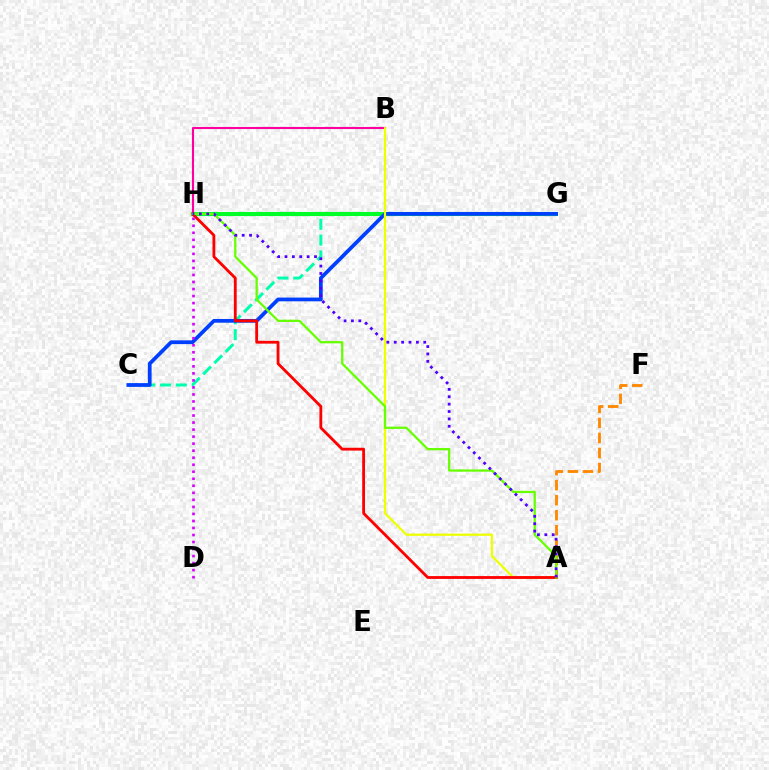{('C', 'G'): [{'color': '#00ffaf', 'line_style': 'dashed', 'thickness': 2.15}, {'color': '#003fff', 'line_style': 'solid', 'thickness': 2.69}], ('A', 'F'): [{'color': '#ff8800', 'line_style': 'dashed', 'thickness': 2.04}], ('G', 'H'): [{'color': '#00c7ff', 'line_style': 'solid', 'thickness': 2.93}, {'color': '#00ff27', 'line_style': 'solid', 'thickness': 2.9}], ('B', 'H'): [{'color': '#ff00a0', 'line_style': 'solid', 'thickness': 1.52}], ('A', 'B'): [{'color': '#eeff00', 'line_style': 'solid', 'thickness': 1.63}], ('A', 'H'): [{'color': '#ff0000', 'line_style': 'solid', 'thickness': 2.04}, {'color': '#66ff00', 'line_style': 'solid', 'thickness': 1.63}, {'color': '#4f00ff', 'line_style': 'dotted', 'thickness': 2.01}], ('D', 'H'): [{'color': '#d600ff', 'line_style': 'dotted', 'thickness': 1.91}]}